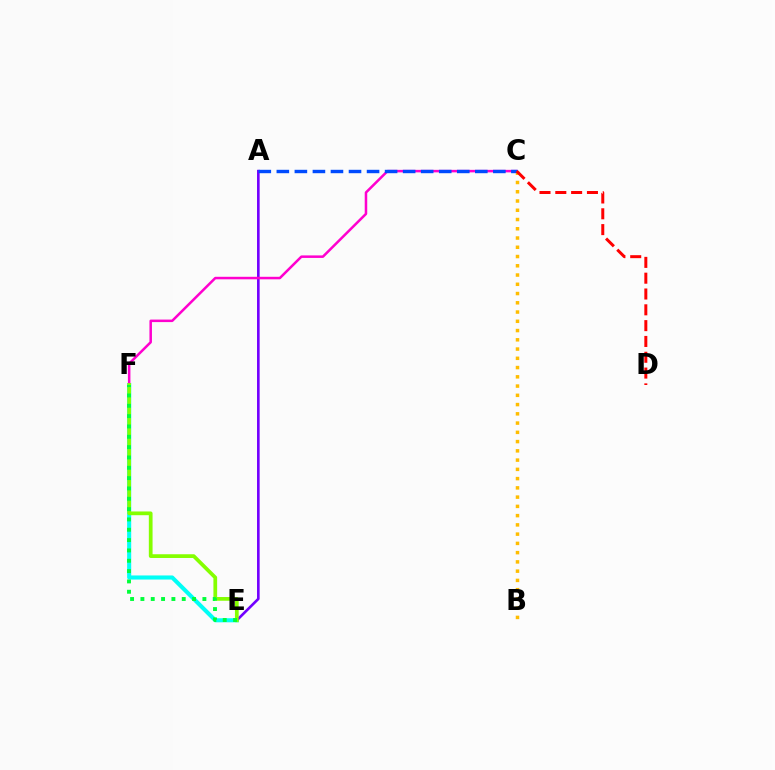{('E', 'F'): [{'color': '#00fff6', 'line_style': 'solid', 'thickness': 2.94}, {'color': '#84ff00', 'line_style': 'solid', 'thickness': 2.69}, {'color': '#00ff39', 'line_style': 'dotted', 'thickness': 2.81}], ('B', 'C'): [{'color': '#ffbd00', 'line_style': 'dotted', 'thickness': 2.51}], ('A', 'E'): [{'color': '#7200ff', 'line_style': 'solid', 'thickness': 1.89}], ('C', 'F'): [{'color': '#ff00cf', 'line_style': 'solid', 'thickness': 1.81}], ('A', 'C'): [{'color': '#004bff', 'line_style': 'dashed', 'thickness': 2.45}], ('C', 'D'): [{'color': '#ff0000', 'line_style': 'dashed', 'thickness': 2.15}]}